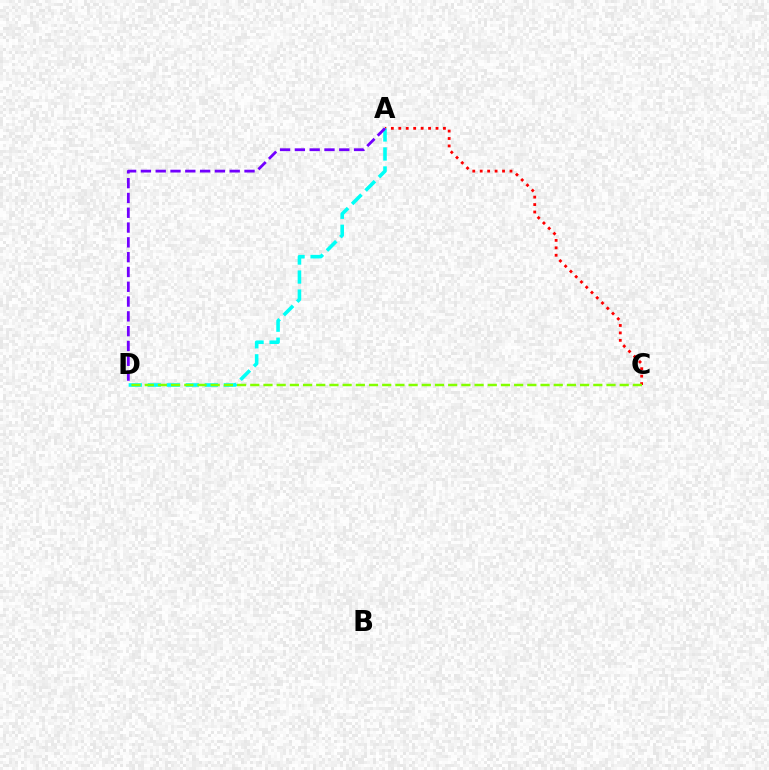{('A', 'C'): [{'color': '#ff0000', 'line_style': 'dotted', 'thickness': 2.02}], ('A', 'D'): [{'color': '#00fff6', 'line_style': 'dashed', 'thickness': 2.58}, {'color': '#7200ff', 'line_style': 'dashed', 'thickness': 2.01}], ('C', 'D'): [{'color': '#84ff00', 'line_style': 'dashed', 'thickness': 1.79}]}